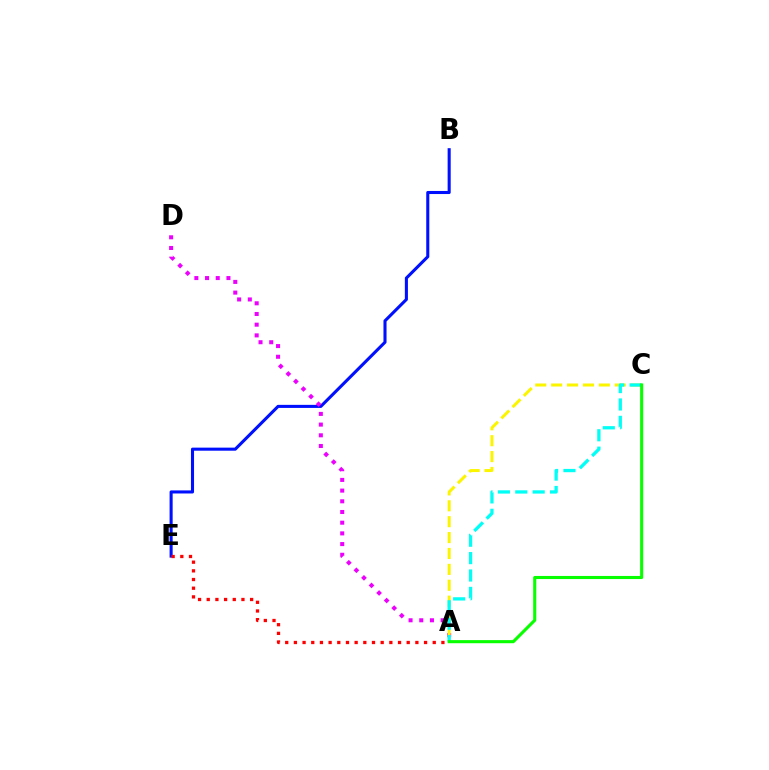{('B', 'E'): [{'color': '#0010ff', 'line_style': 'solid', 'thickness': 2.21}], ('A', 'E'): [{'color': '#ff0000', 'line_style': 'dotted', 'thickness': 2.36}], ('A', 'D'): [{'color': '#ee00ff', 'line_style': 'dotted', 'thickness': 2.91}], ('A', 'C'): [{'color': '#fcf500', 'line_style': 'dashed', 'thickness': 2.16}, {'color': '#00fff6', 'line_style': 'dashed', 'thickness': 2.36}, {'color': '#08ff00', 'line_style': 'solid', 'thickness': 2.23}]}